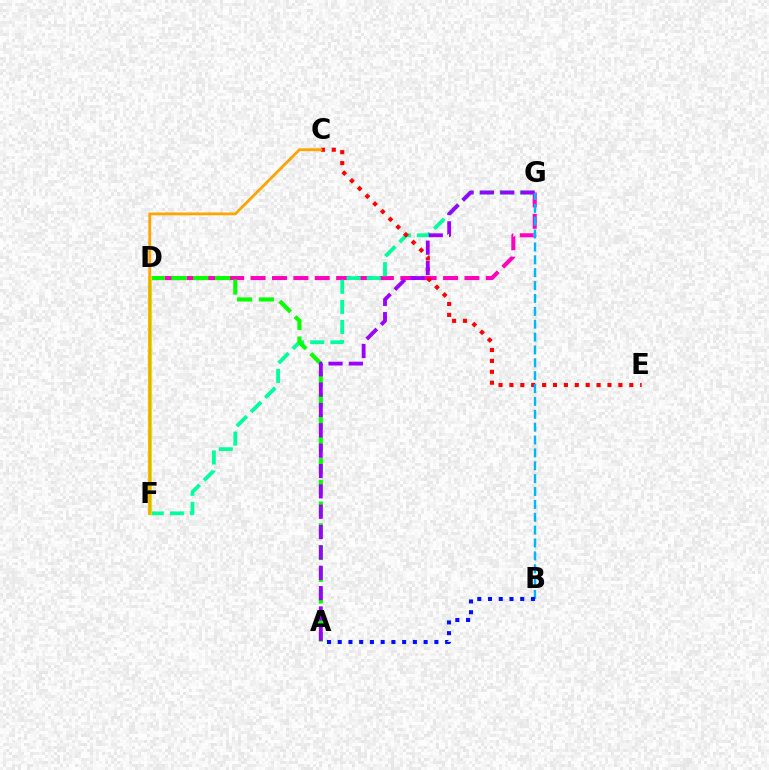{('D', 'G'): [{'color': '#ff00bd', 'line_style': 'dashed', 'thickness': 2.91}], ('F', 'G'): [{'color': '#00ff9d', 'line_style': 'dashed', 'thickness': 2.73}], ('A', 'D'): [{'color': '#08ff00', 'line_style': 'dashed', 'thickness': 2.95}], ('C', 'E'): [{'color': '#ff0000', 'line_style': 'dotted', 'thickness': 2.96}], ('A', 'G'): [{'color': '#9b00ff', 'line_style': 'dashed', 'thickness': 2.76}], ('B', 'G'): [{'color': '#00b5ff', 'line_style': 'dashed', 'thickness': 1.75}], ('A', 'B'): [{'color': '#0010ff', 'line_style': 'dotted', 'thickness': 2.92}], ('D', 'F'): [{'color': '#b3ff00', 'line_style': 'solid', 'thickness': 2.94}], ('C', 'F'): [{'color': '#ffa500', 'line_style': 'solid', 'thickness': 2.03}]}